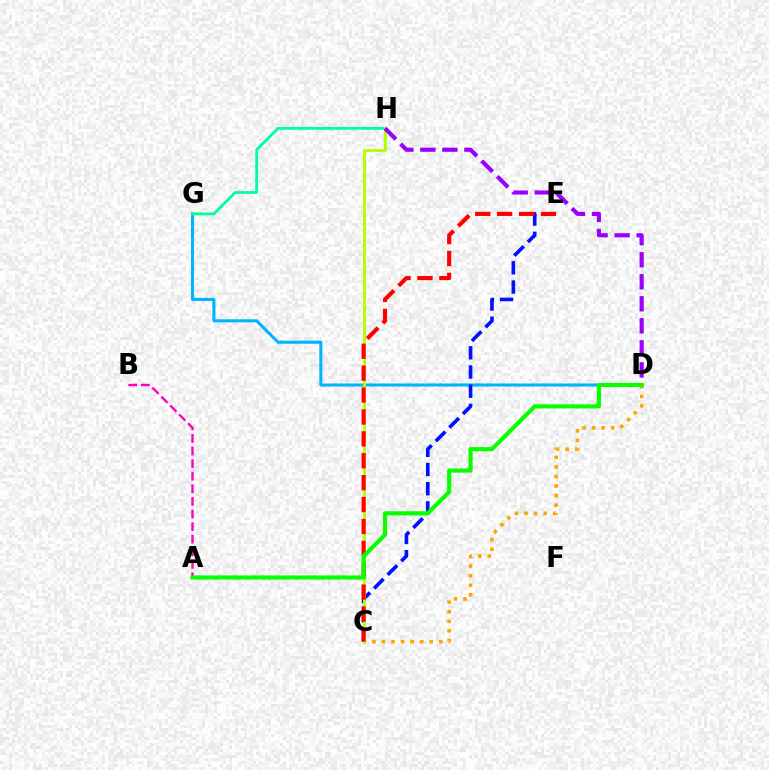{('D', 'G'): [{'color': '#00b5ff', 'line_style': 'solid', 'thickness': 2.2}], ('A', 'B'): [{'color': '#ff00bd', 'line_style': 'dashed', 'thickness': 1.71}], ('C', 'E'): [{'color': '#0010ff', 'line_style': 'dashed', 'thickness': 2.61}, {'color': '#ff0000', 'line_style': 'dashed', 'thickness': 2.97}], ('G', 'H'): [{'color': '#00ff9d', 'line_style': 'solid', 'thickness': 2.03}], ('C', 'D'): [{'color': '#ffa500', 'line_style': 'dotted', 'thickness': 2.6}], ('C', 'H'): [{'color': '#b3ff00', 'line_style': 'solid', 'thickness': 2.08}], ('D', 'H'): [{'color': '#9b00ff', 'line_style': 'dashed', 'thickness': 2.99}], ('A', 'D'): [{'color': '#08ff00', 'line_style': 'solid', 'thickness': 2.98}]}